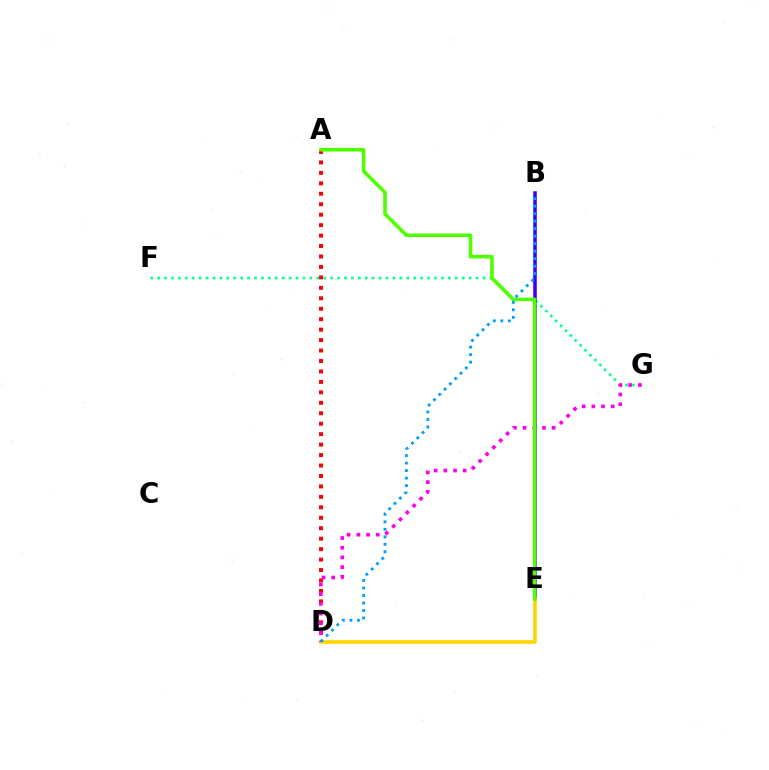{('F', 'G'): [{'color': '#00ff86', 'line_style': 'dotted', 'thickness': 1.88}], ('B', 'E'): [{'color': '#3700ff', 'line_style': 'solid', 'thickness': 2.55}], ('D', 'E'): [{'color': '#ffd500', 'line_style': 'solid', 'thickness': 2.58}], ('A', 'D'): [{'color': '#ff0000', 'line_style': 'dotted', 'thickness': 2.84}], ('D', 'G'): [{'color': '#ff00ed', 'line_style': 'dotted', 'thickness': 2.64}], ('A', 'E'): [{'color': '#4fff00', 'line_style': 'solid', 'thickness': 2.59}], ('B', 'D'): [{'color': '#009eff', 'line_style': 'dotted', 'thickness': 2.04}]}